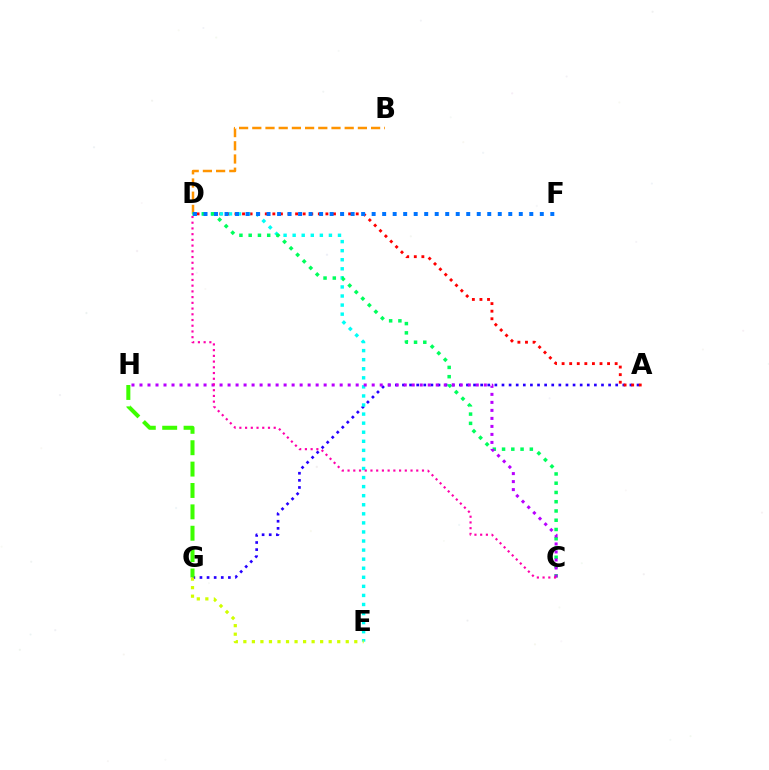{('B', 'D'): [{'color': '#ff9400', 'line_style': 'dashed', 'thickness': 1.79}], ('A', 'G'): [{'color': '#2500ff', 'line_style': 'dotted', 'thickness': 1.93}], ('A', 'D'): [{'color': '#ff0000', 'line_style': 'dotted', 'thickness': 2.06}], ('D', 'E'): [{'color': '#00fff6', 'line_style': 'dotted', 'thickness': 2.46}], ('C', 'D'): [{'color': '#00ff5c', 'line_style': 'dotted', 'thickness': 2.52}, {'color': '#ff00ac', 'line_style': 'dotted', 'thickness': 1.56}], ('D', 'F'): [{'color': '#0074ff', 'line_style': 'dotted', 'thickness': 2.86}], ('G', 'H'): [{'color': '#3dff00', 'line_style': 'dashed', 'thickness': 2.9}], ('C', 'H'): [{'color': '#b900ff', 'line_style': 'dotted', 'thickness': 2.18}], ('E', 'G'): [{'color': '#d1ff00', 'line_style': 'dotted', 'thickness': 2.32}]}